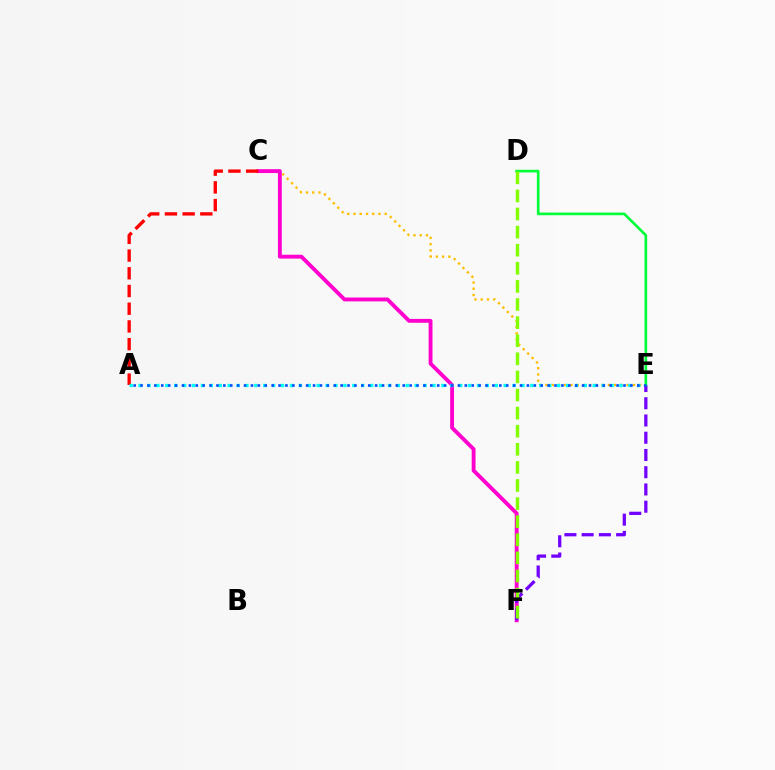{('C', 'E'): [{'color': '#ffbd00', 'line_style': 'dotted', 'thickness': 1.7}], ('C', 'F'): [{'color': '#ff00cf', 'line_style': 'solid', 'thickness': 2.78}], ('A', 'C'): [{'color': '#ff0000', 'line_style': 'dashed', 'thickness': 2.41}], ('A', 'E'): [{'color': '#00fff6', 'line_style': 'dotted', 'thickness': 2.42}, {'color': '#004bff', 'line_style': 'dotted', 'thickness': 1.87}], ('E', 'F'): [{'color': '#7200ff', 'line_style': 'dashed', 'thickness': 2.34}], ('D', 'E'): [{'color': '#00ff39', 'line_style': 'solid', 'thickness': 1.93}], ('D', 'F'): [{'color': '#84ff00', 'line_style': 'dashed', 'thickness': 2.46}]}